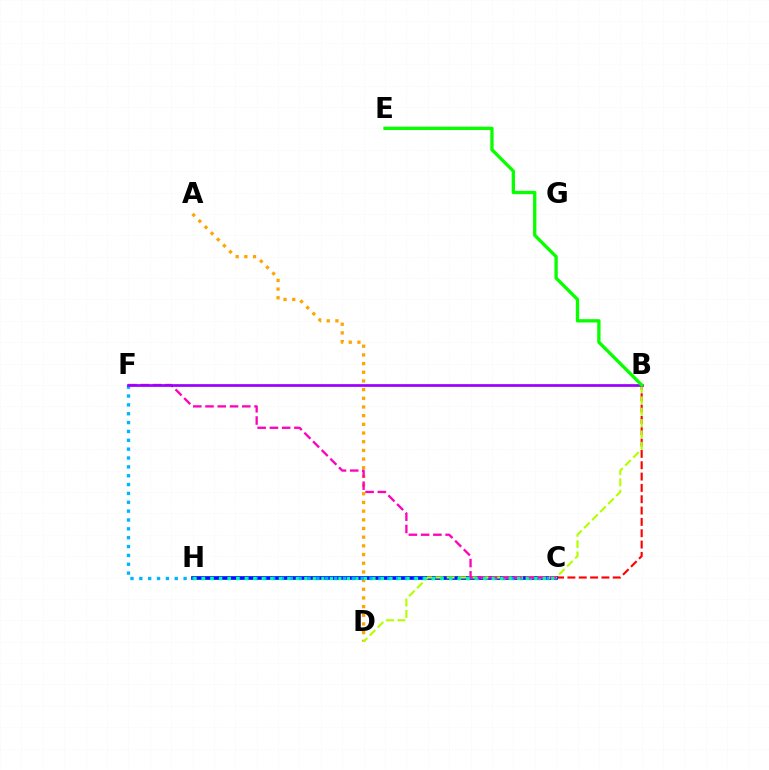{('B', 'C'): [{'color': '#ff0000', 'line_style': 'dashed', 'thickness': 1.54}], ('C', 'H'): [{'color': '#0010ff', 'line_style': 'solid', 'thickness': 2.66}, {'color': '#00ff9d', 'line_style': 'dotted', 'thickness': 2.31}], ('A', 'D'): [{'color': '#ffa500', 'line_style': 'dotted', 'thickness': 2.36}], ('C', 'F'): [{'color': '#00b5ff', 'line_style': 'dotted', 'thickness': 2.41}, {'color': '#ff00bd', 'line_style': 'dashed', 'thickness': 1.66}], ('B', 'D'): [{'color': '#b3ff00', 'line_style': 'dashed', 'thickness': 1.54}], ('B', 'F'): [{'color': '#9b00ff', 'line_style': 'solid', 'thickness': 1.96}], ('B', 'E'): [{'color': '#08ff00', 'line_style': 'solid', 'thickness': 2.39}]}